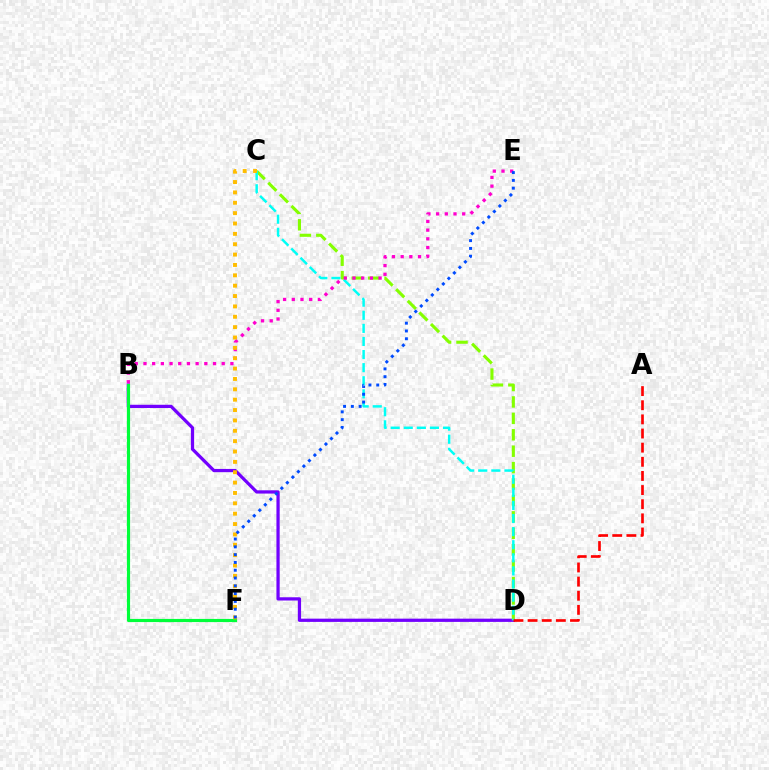{('B', 'D'): [{'color': '#7200ff', 'line_style': 'solid', 'thickness': 2.33}], ('C', 'D'): [{'color': '#84ff00', 'line_style': 'dashed', 'thickness': 2.23}, {'color': '#00fff6', 'line_style': 'dashed', 'thickness': 1.78}], ('B', 'E'): [{'color': '#ff00cf', 'line_style': 'dotted', 'thickness': 2.36}], ('B', 'F'): [{'color': '#00ff39', 'line_style': 'solid', 'thickness': 2.27}], ('C', 'F'): [{'color': '#ffbd00', 'line_style': 'dotted', 'thickness': 2.82}], ('E', 'F'): [{'color': '#004bff', 'line_style': 'dotted', 'thickness': 2.12}], ('A', 'D'): [{'color': '#ff0000', 'line_style': 'dashed', 'thickness': 1.92}]}